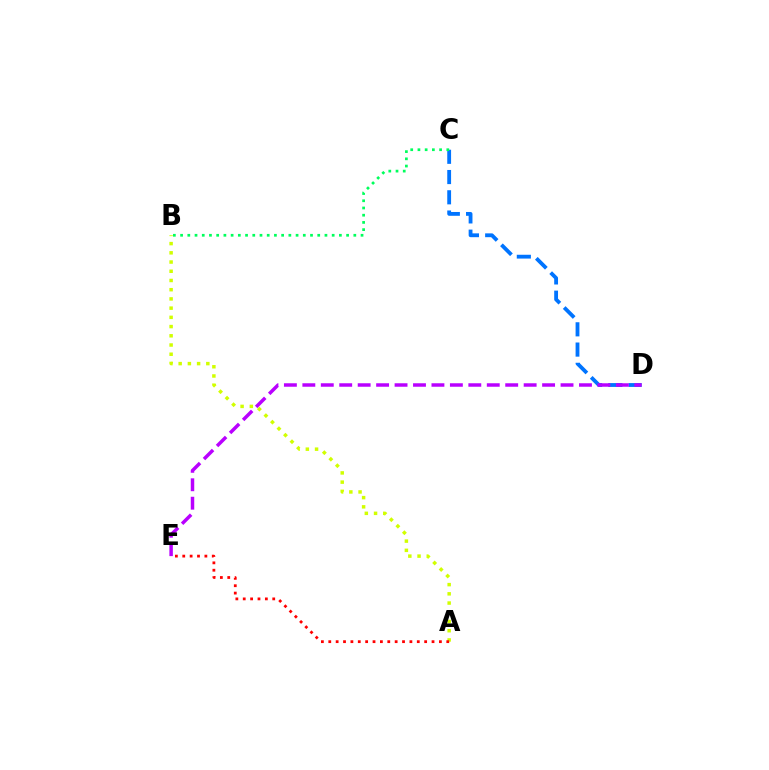{('A', 'B'): [{'color': '#d1ff00', 'line_style': 'dotted', 'thickness': 2.5}], ('C', 'D'): [{'color': '#0074ff', 'line_style': 'dashed', 'thickness': 2.75}], ('A', 'E'): [{'color': '#ff0000', 'line_style': 'dotted', 'thickness': 2.0}], ('B', 'C'): [{'color': '#00ff5c', 'line_style': 'dotted', 'thickness': 1.96}], ('D', 'E'): [{'color': '#b900ff', 'line_style': 'dashed', 'thickness': 2.51}]}